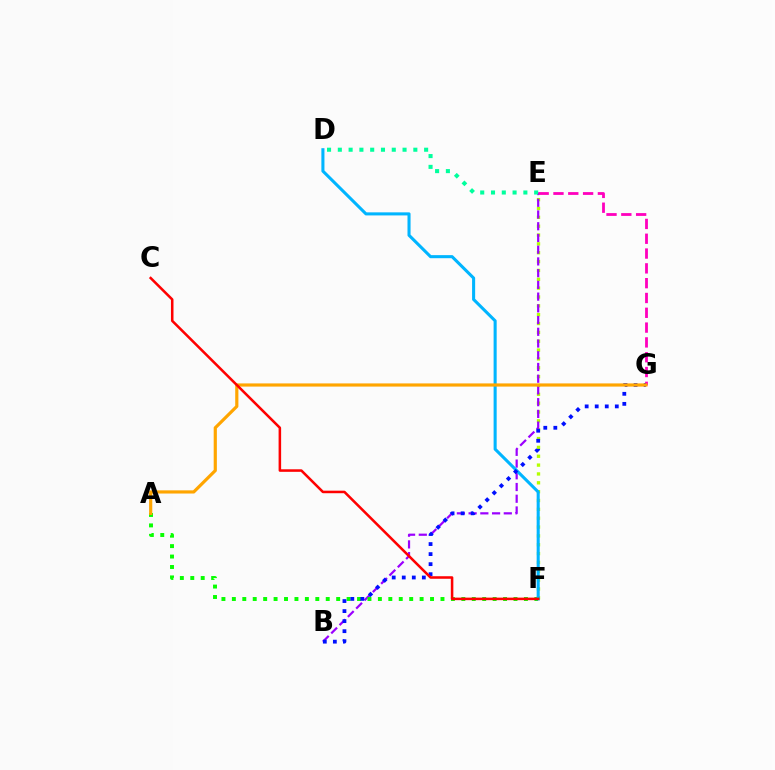{('E', 'F'): [{'color': '#b3ff00', 'line_style': 'dotted', 'thickness': 2.4}], ('B', 'E'): [{'color': '#9b00ff', 'line_style': 'dashed', 'thickness': 1.59}], ('D', 'E'): [{'color': '#00ff9d', 'line_style': 'dotted', 'thickness': 2.93}], ('A', 'F'): [{'color': '#08ff00', 'line_style': 'dotted', 'thickness': 2.83}], ('D', 'F'): [{'color': '#00b5ff', 'line_style': 'solid', 'thickness': 2.21}], ('E', 'G'): [{'color': '#ff00bd', 'line_style': 'dashed', 'thickness': 2.01}], ('B', 'G'): [{'color': '#0010ff', 'line_style': 'dotted', 'thickness': 2.73}], ('A', 'G'): [{'color': '#ffa500', 'line_style': 'solid', 'thickness': 2.29}], ('C', 'F'): [{'color': '#ff0000', 'line_style': 'solid', 'thickness': 1.83}]}